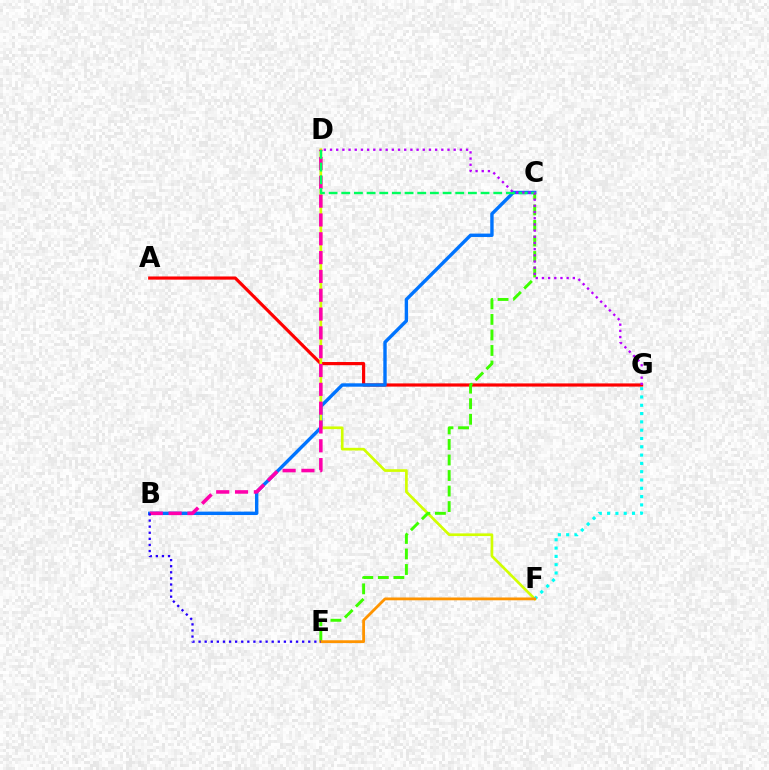{('A', 'G'): [{'color': '#ff0000', 'line_style': 'solid', 'thickness': 2.29}], ('B', 'C'): [{'color': '#0074ff', 'line_style': 'solid', 'thickness': 2.44}], ('D', 'F'): [{'color': '#d1ff00', 'line_style': 'solid', 'thickness': 1.93}], ('B', 'D'): [{'color': '#ff00ac', 'line_style': 'dashed', 'thickness': 2.56}], ('F', 'G'): [{'color': '#00fff6', 'line_style': 'dotted', 'thickness': 2.26}], ('C', 'E'): [{'color': '#3dff00', 'line_style': 'dashed', 'thickness': 2.11}], ('E', 'F'): [{'color': '#ff9400', 'line_style': 'solid', 'thickness': 2.02}], ('C', 'D'): [{'color': '#00ff5c', 'line_style': 'dashed', 'thickness': 1.72}], ('B', 'E'): [{'color': '#2500ff', 'line_style': 'dotted', 'thickness': 1.66}], ('D', 'G'): [{'color': '#b900ff', 'line_style': 'dotted', 'thickness': 1.68}]}